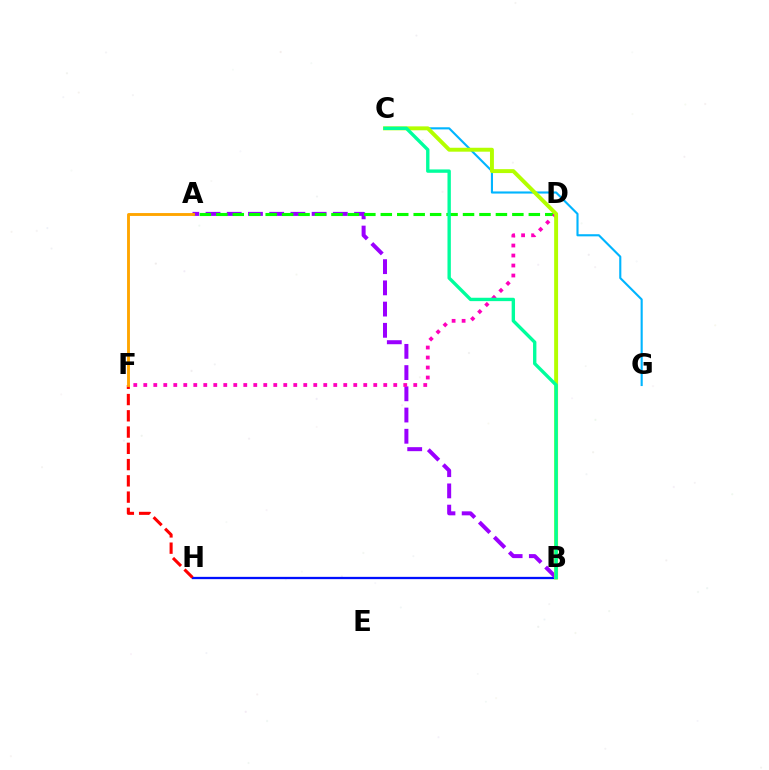{('B', 'H'): [{'color': '#0010ff', 'line_style': 'solid', 'thickness': 1.65}], ('C', 'G'): [{'color': '#00b5ff', 'line_style': 'solid', 'thickness': 1.53}], ('A', 'B'): [{'color': '#9b00ff', 'line_style': 'dashed', 'thickness': 2.88}], ('A', 'D'): [{'color': '#08ff00', 'line_style': 'dashed', 'thickness': 2.23}], ('D', 'F'): [{'color': '#ff00bd', 'line_style': 'dotted', 'thickness': 2.72}], ('B', 'C'): [{'color': '#b3ff00', 'line_style': 'solid', 'thickness': 2.83}, {'color': '#00ff9d', 'line_style': 'solid', 'thickness': 2.43}], ('F', 'H'): [{'color': '#ff0000', 'line_style': 'dashed', 'thickness': 2.21}], ('A', 'F'): [{'color': '#ffa500', 'line_style': 'solid', 'thickness': 2.07}]}